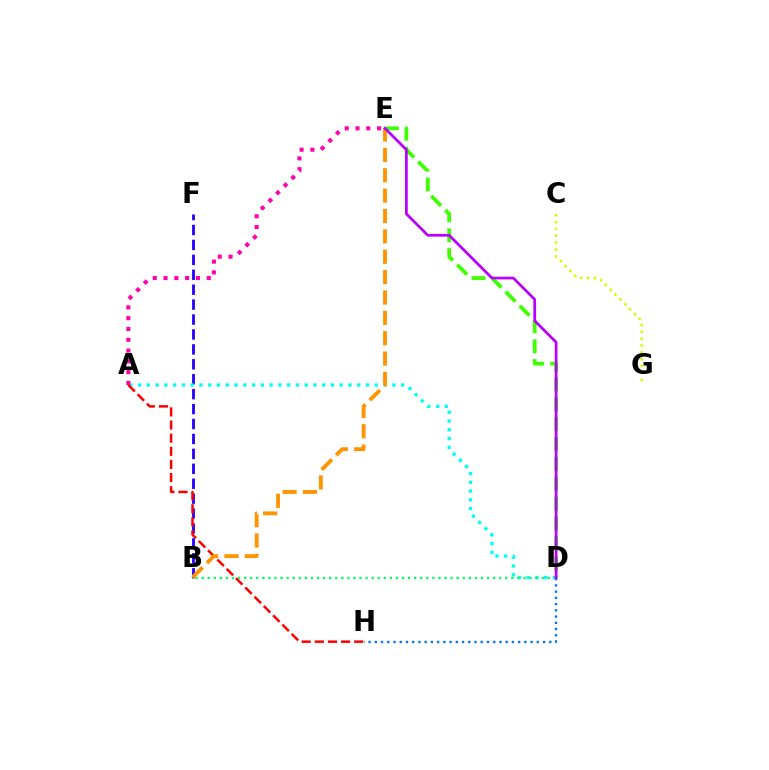{('B', 'F'): [{'color': '#2500ff', 'line_style': 'dashed', 'thickness': 2.03}], ('D', 'E'): [{'color': '#3dff00', 'line_style': 'dashed', 'thickness': 2.7}, {'color': '#b900ff', 'line_style': 'solid', 'thickness': 1.96}], ('A', 'D'): [{'color': '#00fff6', 'line_style': 'dotted', 'thickness': 2.38}], ('A', 'E'): [{'color': '#ff00ac', 'line_style': 'dotted', 'thickness': 2.93}], ('B', 'D'): [{'color': '#00ff5c', 'line_style': 'dotted', 'thickness': 1.65}], ('A', 'H'): [{'color': '#ff0000', 'line_style': 'dashed', 'thickness': 1.78}], ('B', 'E'): [{'color': '#ff9400', 'line_style': 'dashed', 'thickness': 2.77}], ('C', 'G'): [{'color': '#d1ff00', 'line_style': 'dotted', 'thickness': 1.86}], ('D', 'H'): [{'color': '#0074ff', 'line_style': 'dotted', 'thickness': 1.69}]}